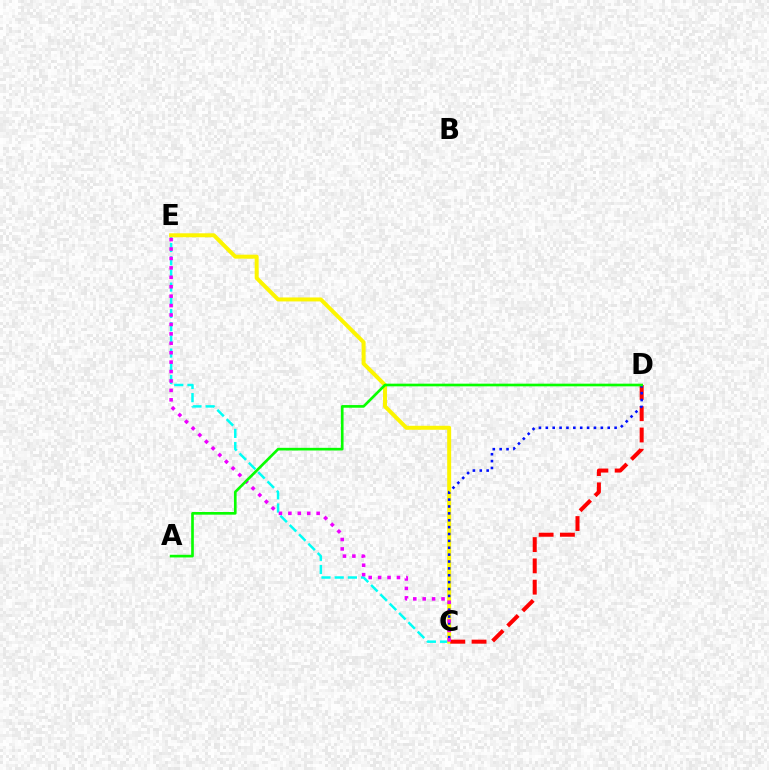{('C', 'E'): [{'color': '#00fff6', 'line_style': 'dashed', 'thickness': 1.79}, {'color': '#fcf500', 'line_style': 'solid', 'thickness': 2.86}, {'color': '#ee00ff', 'line_style': 'dotted', 'thickness': 2.56}], ('C', 'D'): [{'color': '#ff0000', 'line_style': 'dashed', 'thickness': 2.89}, {'color': '#0010ff', 'line_style': 'dotted', 'thickness': 1.87}], ('A', 'D'): [{'color': '#08ff00', 'line_style': 'solid', 'thickness': 1.92}]}